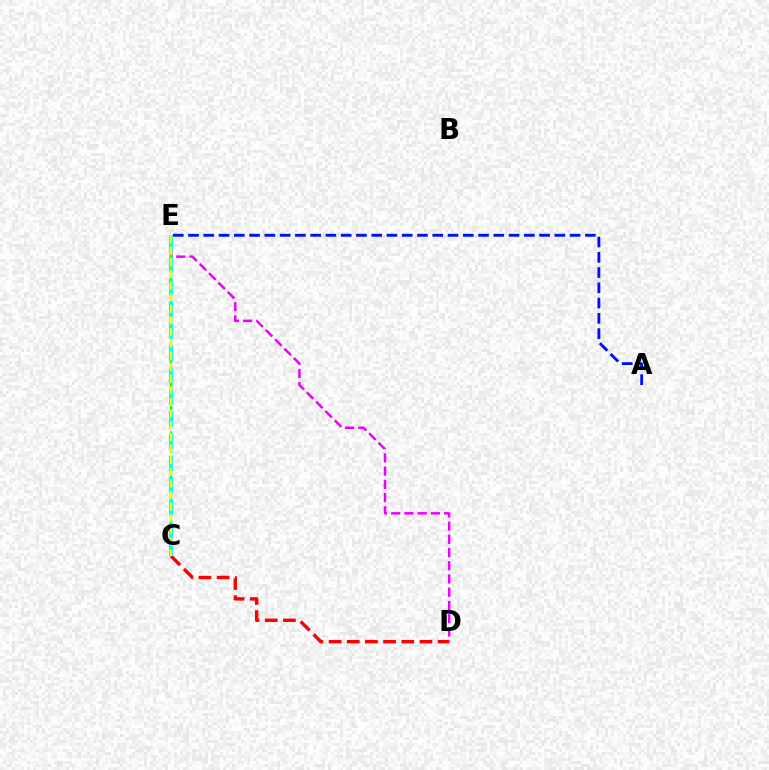{('C', 'D'): [{'color': '#ff0000', 'line_style': 'dashed', 'thickness': 2.47}], ('D', 'E'): [{'color': '#ee00ff', 'line_style': 'dashed', 'thickness': 1.8}], ('C', 'E'): [{'color': '#08ff00', 'line_style': 'dashed', 'thickness': 1.75}, {'color': '#00fff6', 'line_style': 'dashed', 'thickness': 3.0}, {'color': '#fcf500', 'line_style': 'dashed', 'thickness': 1.58}], ('A', 'E'): [{'color': '#0010ff', 'line_style': 'dashed', 'thickness': 2.07}]}